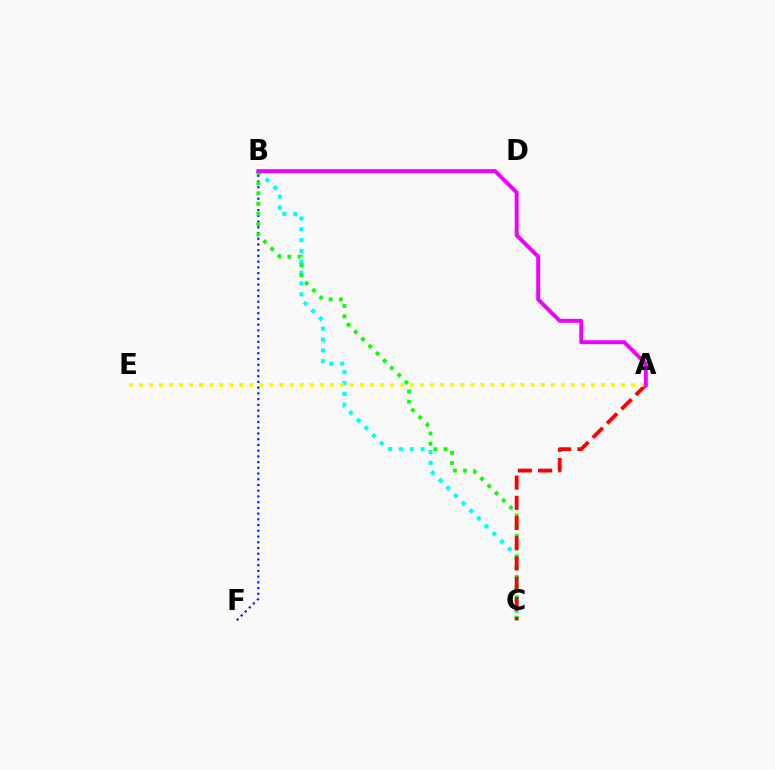{('B', 'F'): [{'color': '#0010ff', 'line_style': 'dotted', 'thickness': 1.56}], ('B', 'C'): [{'color': '#00fff6', 'line_style': 'dotted', 'thickness': 2.94}, {'color': '#08ff00', 'line_style': 'dotted', 'thickness': 2.77}], ('A', 'C'): [{'color': '#ff0000', 'line_style': 'dashed', 'thickness': 2.75}], ('A', 'E'): [{'color': '#fcf500', 'line_style': 'dotted', 'thickness': 2.73}], ('A', 'B'): [{'color': '#ee00ff', 'line_style': 'solid', 'thickness': 2.83}]}